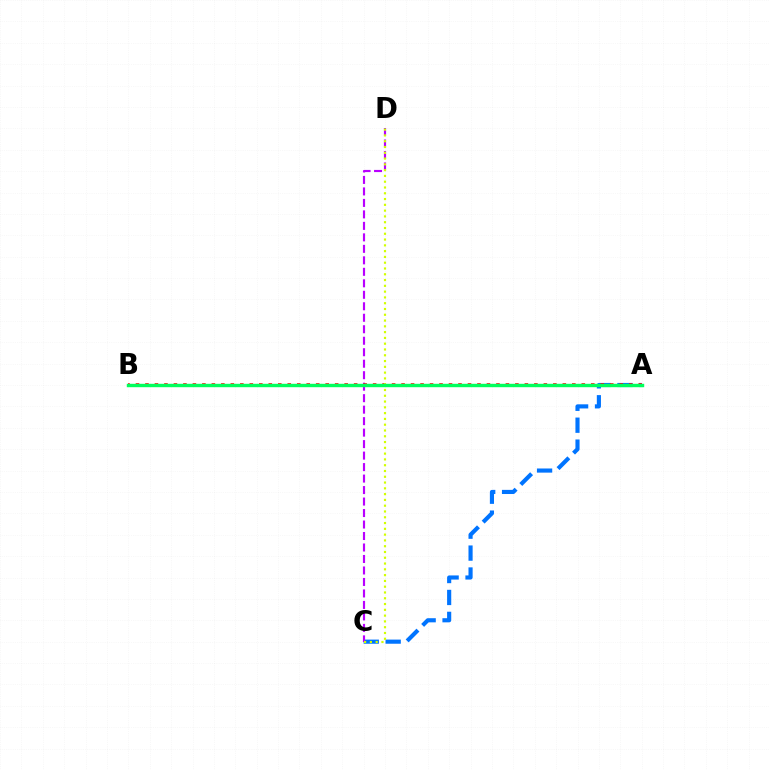{('A', 'C'): [{'color': '#0074ff', 'line_style': 'dashed', 'thickness': 2.98}], ('C', 'D'): [{'color': '#b900ff', 'line_style': 'dashed', 'thickness': 1.56}, {'color': '#d1ff00', 'line_style': 'dotted', 'thickness': 1.57}], ('A', 'B'): [{'color': '#ff0000', 'line_style': 'dotted', 'thickness': 2.58}, {'color': '#00ff5c', 'line_style': 'solid', 'thickness': 2.46}]}